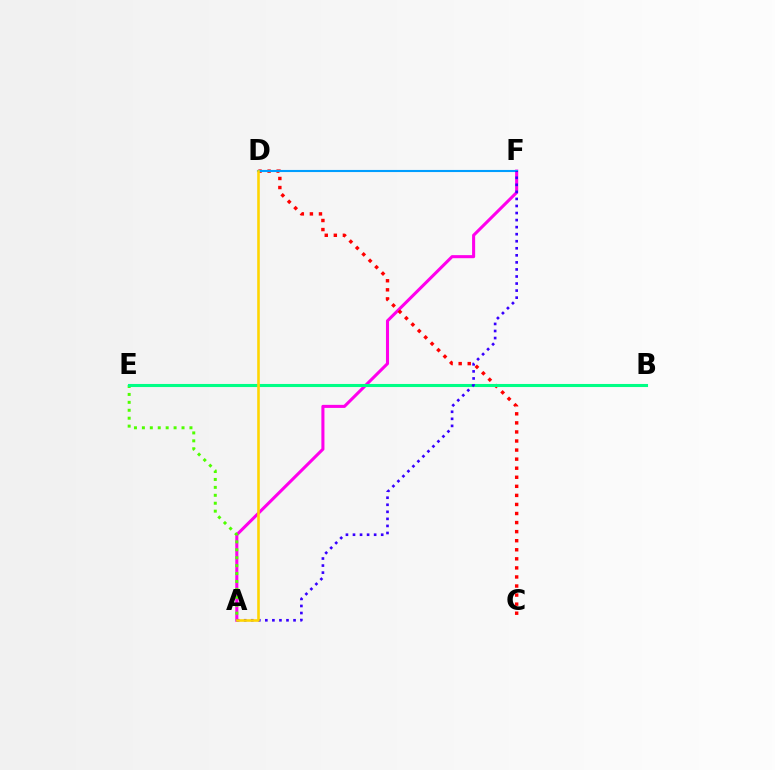{('A', 'F'): [{'color': '#ff00ed', 'line_style': 'solid', 'thickness': 2.21}, {'color': '#3700ff', 'line_style': 'dotted', 'thickness': 1.92}], ('C', 'D'): [{'color': '#ff0000', 'line_style': 'dotted', 'thickness': 2.46}], ('A', 'E'): [{'color': '#4fff00', 'line_style': 'dotted', 'thickness': 2.15}], ('D', 'F'): [{'color': '#009eff', 'line_style': 'solid', 'thickness': 1.51}], ('B', 'E'): [{'color': '#00ff86', 'line_style': 'solid', 'thickness': 2.22}], ('A', 'D'): [{'color': '#ffd500', 'line_style': 'solid', 'thickness': 1.86}]}